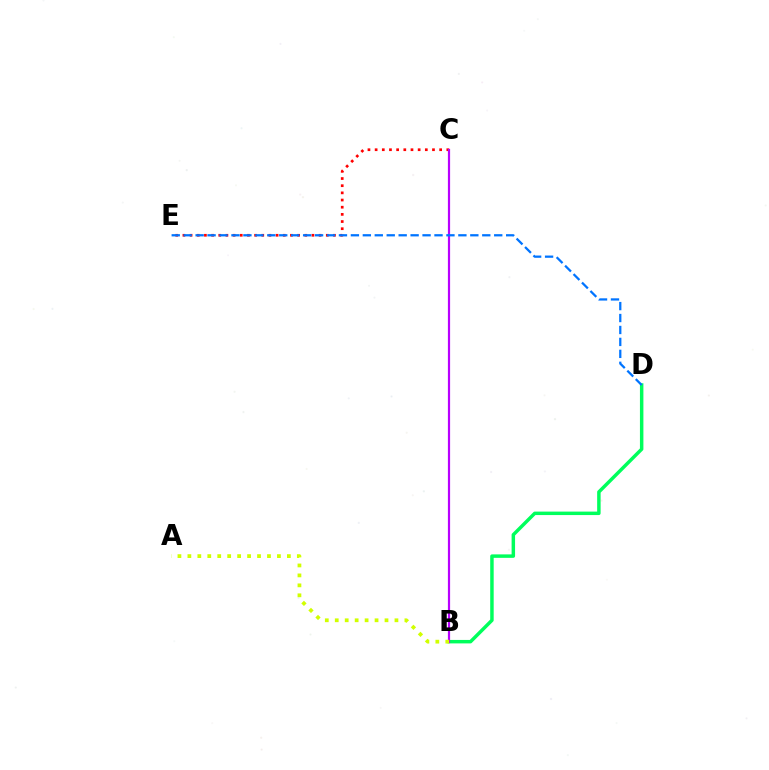{('B', 'D'): [{'color': '#00ff5c', 'line_style': 'solid', 'thickness': 2.5}], ('C', 'E'): [{'color': '#ff0000', 'line_style': 'dotted', 'thickness': 1.95}], ('B', 'C'): [{'color': '#b900ff', 'line_style': 'solid', 'thickness': 1.59}], ('D', 'E'): [{'color': '#0074ff', 'line_style': 'dashed', 'thickness': 1.62}], ('A', 'B'): [{'color': '#d1ff00', 'line_style': 'dotted', 'thickness': 2.7}]}